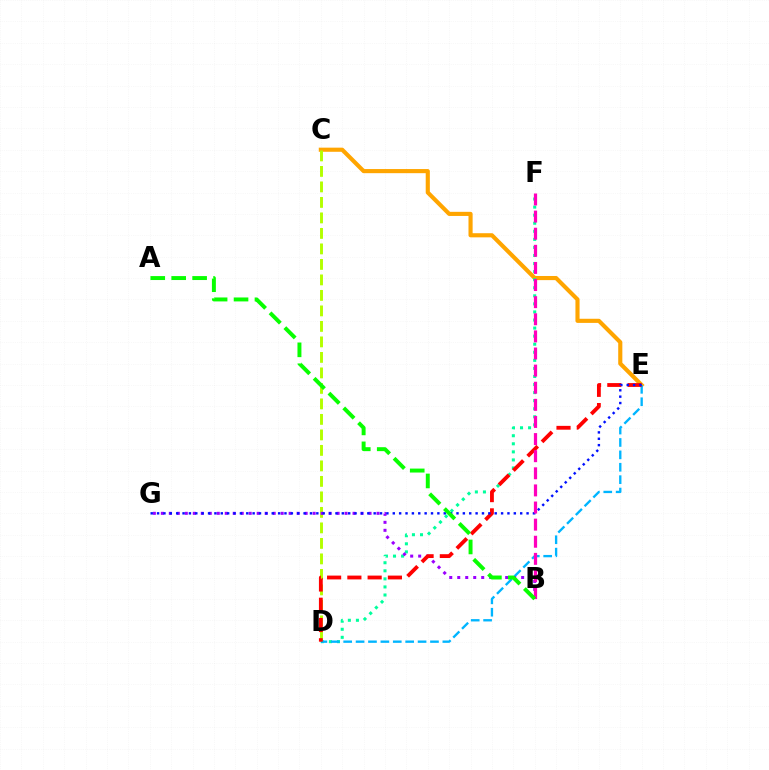{('C', 'E'): [{'color': '#ffa500', 'line_style': 'solid', 'thickness': 2.97}], ('D', 'F'): [{'color': '#00ff9d', 'line_style': 'dotted', 'thickness': 2.19}], ('C', 'D'): [{'color': '#b3ff00', 'line_style': 'dashed', 'thickness': 2.11}], ('D', 'E'): [{'color': '#00b5ff', 'line_style': 'dashed', 'thickness': 1.68}, {'color': '#ff0000', 'line_style': 'dashed', 'thickness': 2.75}], ('B', 'G'): [{'color': '#9b00ff', 'line_style': 'dotted', 'thickness': 2.17}], ('E', 'G'): [{'color': '#0010ff', 'line_style': 'dotted', 'thickness': 1.73}], ('B', 'F'): [{'color': '#ff00bd', 'line_style': 'dashed', 'thickness': 2.32}], ('A', 'B'): [{'color': '#08ff00', 'line_style': 'dashed', 'thickness': 2.84}]}